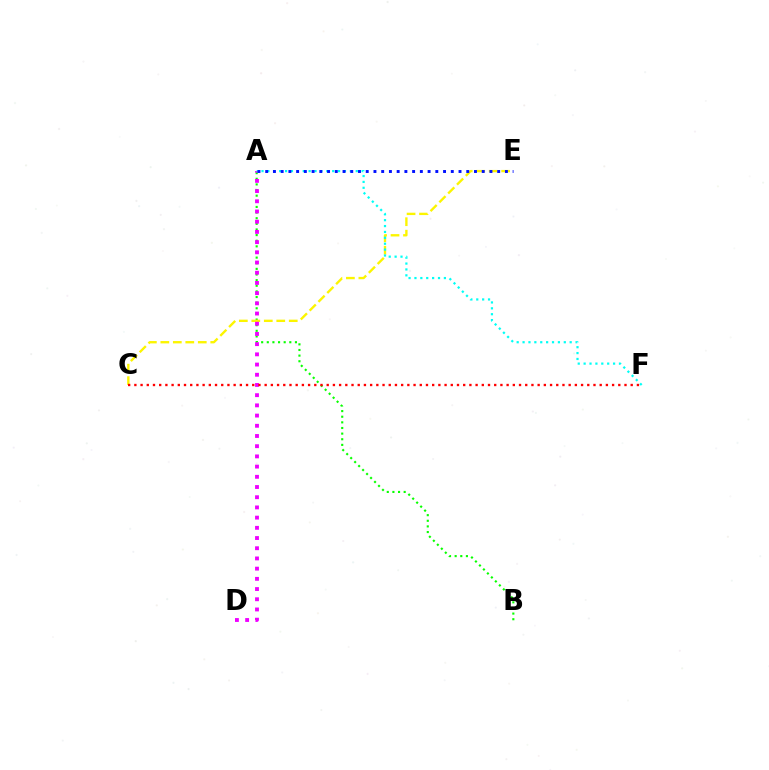{('A', 'B'): [{'color': '#08ff00', 'line_style': 'dotted', 'thickness': 1.53}], ('C', 'E'): [{'color': '#fcf500', 'line_style': 'dashed', 'thickness': 1.7}], ('A', 'D'): [{'color': '#ee00ff', 'line_style': 'dotted', 'thickness': 2.77}], ('A', 'F'): [{'color': '#00fff6', 'line_style': 'dotted', 'thickness': 1.6}], ('C', 'F'): [{'color': '#ff0000', 'line_style': 'dotted', 'thickness': 1.69}], ('A', 'E'): [{'color': '#0010ff', 'line_style': 'dotted', 'thickness': 2.1}]}